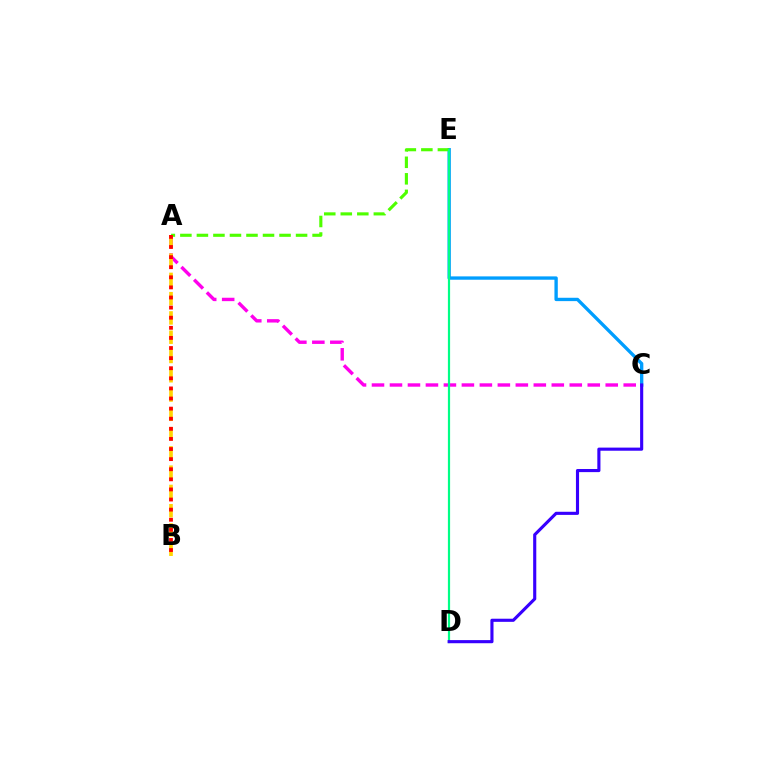{('A', 'C'): [{'color': '#ff00ed', 'line_style': 'dashed', 'thickness': 2.44}], ('C', 'E'): [{'color': '#009eff', 'line_style': 'solid', 'thickness': 2.41}], ('A', 'E'): [{'color': '#4fff00', 'line_style': 'dashed', 'thickness': 2.25}], ('A', 'B'): [{'color': '#ffd500', 'line_style': 'dashed', 'thickness': 2.62}, {'color': '#ff0000', 'line_style': 'dotted', 'thickness': 2.74}], ('D', 'E'): [{'color': '#00ff86', 'line_style': 'solid', 'thickness': 1.59}], ('C', 'D'): [{'color': '#3700ff', 'line_style': 'solid', 'thickness': 2.25}]}